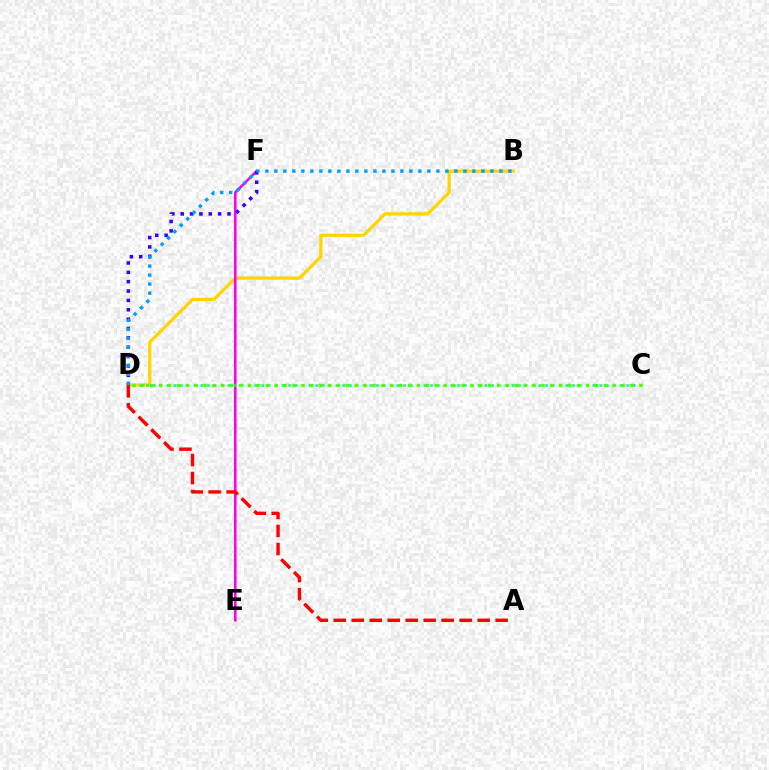{('B', 'D'): [{'color': '#ffd500', 'line_style': 'solid', 'thickness': 2.32}, {'color': '#009eff', 'line_style': 'dotted', 'thickness': 2.45}], ('E', 'F'): [{'color': '#ff00ed', 'line_style': 'solid', 'thickness': 1.86}], ('D', 'F'): [{'color': '#3700ff', 'line_style': 'dotted', 'thickness': 2.54}], ('A', 'D'): [{'color': '#ff0000', 'line_style': 'dashed', 'thickness': 2.44}], ('C', 'D'): [{'color': '#00ff86', 'line_style': 'dotted', 'thickness': 1.84}, {'color': '#4fff00', 'line_style': 'dotted', 'thickness': 2.42}]}